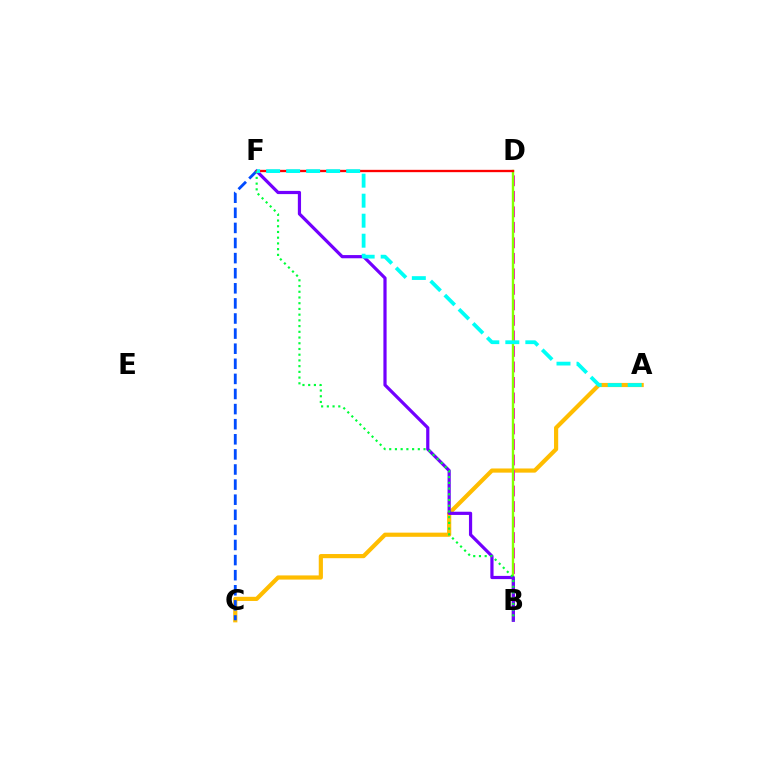{('A', 'C'): [{'color': '#ffbd00', 'line_style': 'solid', 'thickness': 3.0}], ('B', 'D'): [{'color': '#ff00cf', 'line_style': 'dashed', 'thickness': 2.11}, {'color': '#84ff00', 'line_style': 'solid', 'thickness': 1.72}], ('C', 'F'): [{'color': '#004bff', 'line_style': 'dashed', 'thickness': 2.05}], ('B', 'F'): [{'color': '#7200ff', 'line_style': 'solid', 'thickness': 2.31}, {'color': '#00ff39', 'line_style': 'dotted', 'thickness': 1.55}], ('D', 'F'): [{'color': '#ff0000', 'line_style': 'solid', 'thickness': 1.68}], ('A', 'F'): [{'color': '#00fff6', 'line_style': 'dashed', 'thickness': 2.72}]}